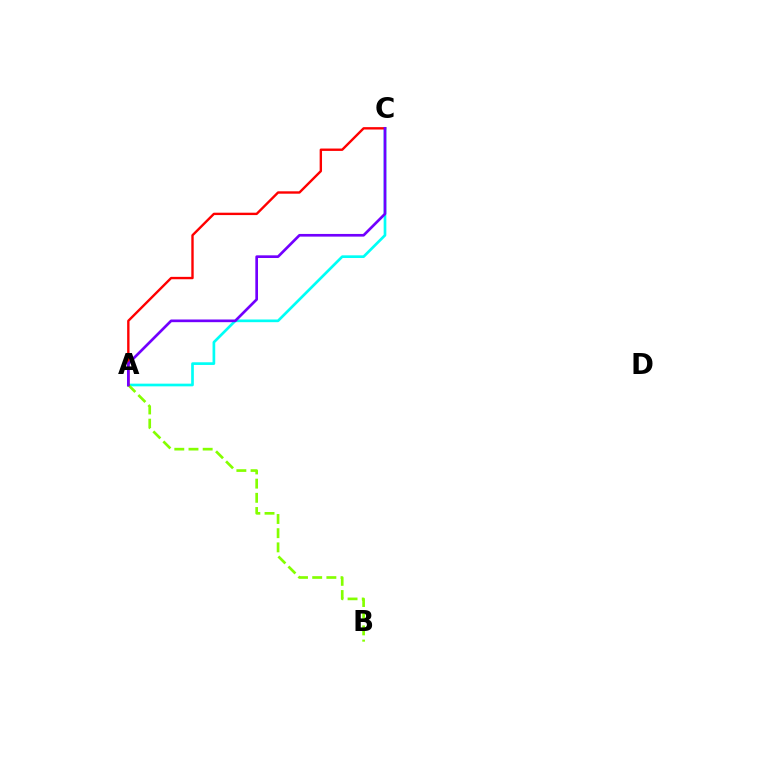{('A', 'C'): [{'color': '#00fff6', 'line_style': 'solid', 'thickness': 1.93}, {'color': '#ff0000', 'line_style': 'solid', 'thickness': 1.72}, {'color': '#7200ff', 'line_style': 'solid', 'thickness': 1.92}], ('A', 'B'): [{'color': '#84ff00', 'line_style': 'dashed', 'thickness': 1.93}]}